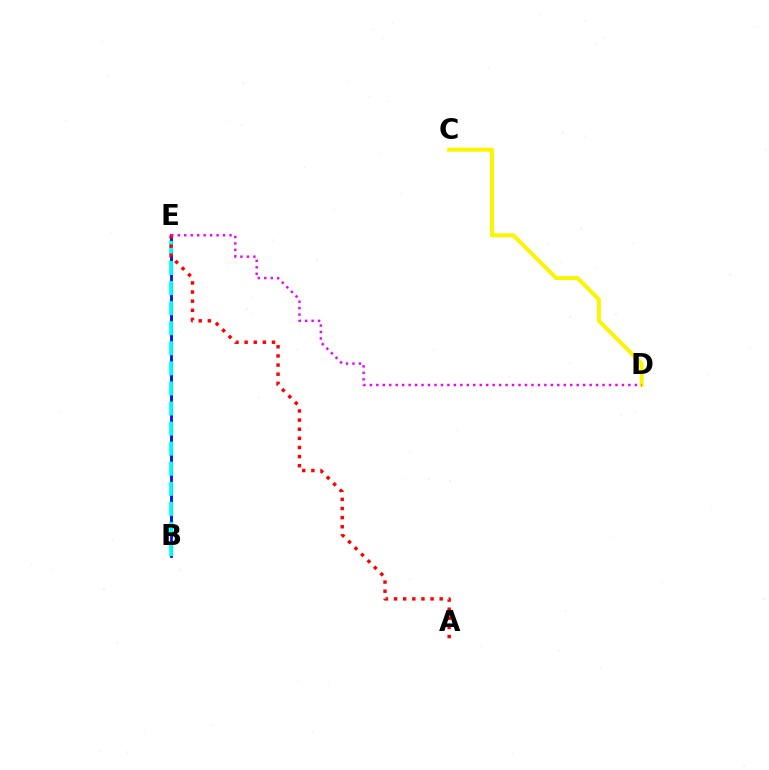{('C', 'D'): [{'color': '#fcf500', 'line_style': 'solid', 'thickness': 2.86}], ('B', 'E'): [{'color': '#08ff00', 'line_style': 'dashed', 'thickness': 2.08}, {'color': '#0010ff', 'line_style': 'solid', 'thickness': 1.98}, {'color': '#00fff6', 'line_style': 'dashed', 'thickness': 2.73}], ('A', 'E'): [{'color': '#ff0000', 'line_style': 'dotted', 'thickness': 2.48}], ('D', 'E'): [{'color': '#ee00ff', 'line_style': 'dotted', 'thickness': 1.76}]}